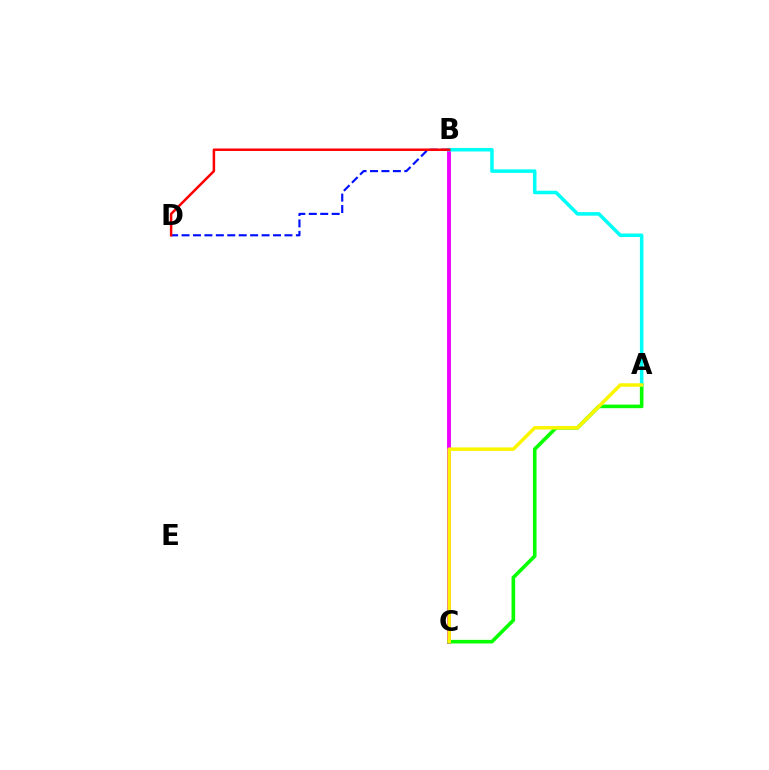{('B', 'C'): [{'color': '#ee00ff', 'line_style': 'solid', 'thickness': 2.81}], ('B', 'D'): [{'color': '#0010ff', 'line_style': 'dashed', 'thickness': 1.55}, {'color': '#ff0000', 'line_style': 'solid', 'thickness': 1.79}], ('A', 'C'): [{'color': '#08ff00', 'line_style': 'solid', 'thickness': 2.6}, {'color': '#fcf500', 'line_style': 'solid', 'thickness': 2.51}], ('A', 'B'): [{'color': '#00fff6', 'line_style': 'solid', 'thickness': 2.54}]}